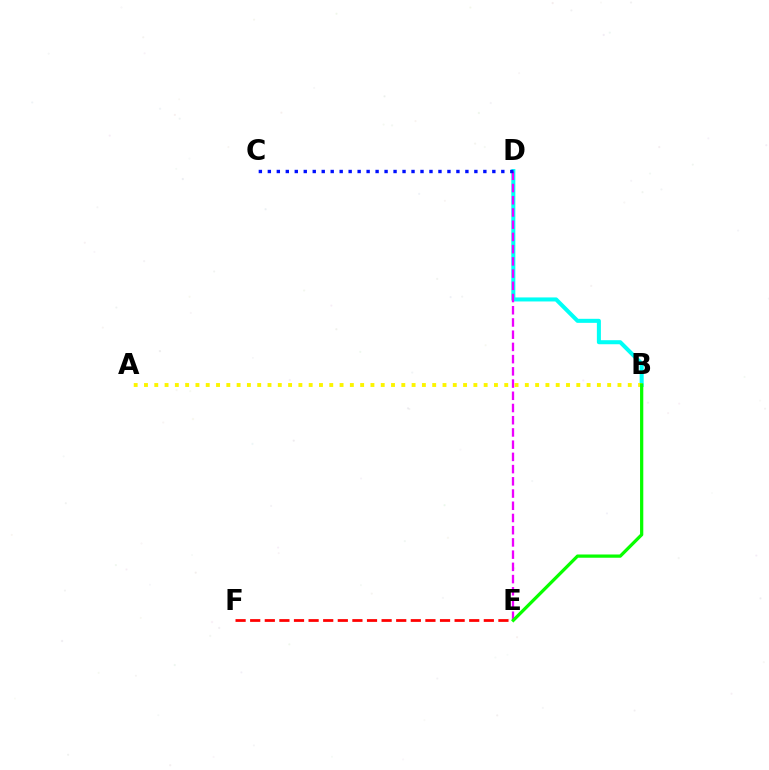{('B', 'D'): [{'color': '#00fff6', 'line_style': 'solid', 'thickness': 2.91}], ('E', 'F'): [{'color': '#ff0000', 'line_style': 'dashed', 'thickness': 1.98}], ('D', 'E'): [{'color': '#ee00ff', 'line_style': 'dashed', 'thickness': 1.66}], ('C', 'D'): [{'color': '#0010ff', 'line_style': 'dotted', 'thickness': 2.44}], ('A', 'B'): [{'color': '#fcf500', 'line_style': 'dotted', 'thickness': 2.8}], ('B', 'E'): [{'color': '#08ff00', 'line_style': 'solid', 'thickness': 2.34}]}